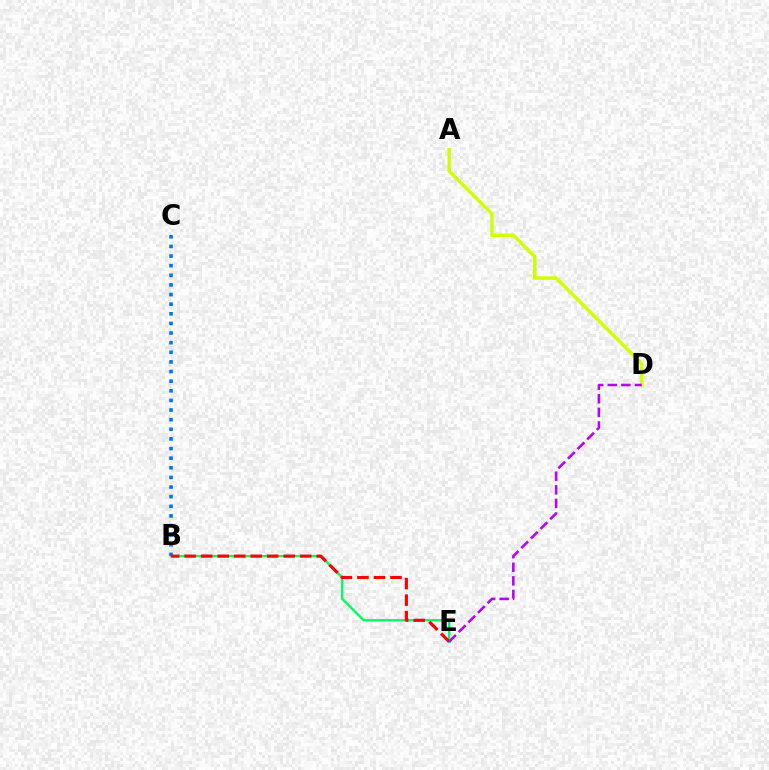{('B', 'E'): [{'color': '#00ff5c', 'line_style': 'solid', 'thickness': 1.72}, {'color': '#ff0000', 'line_style': 'dashed', 'thickness': 2.24}], ('B', 'C'): [{'color': '#0074ff', 'line_style': 'dotted', 'thickness': 2.61}], ('A', 'D'): [{'color': '#d1ff00', 'line_style': 'solid', 'thickness': 2.45}], ('D', 'E'): [{'color': '#b900ff', 'line_style': 'dashed', 'thickness': 1.85}]}